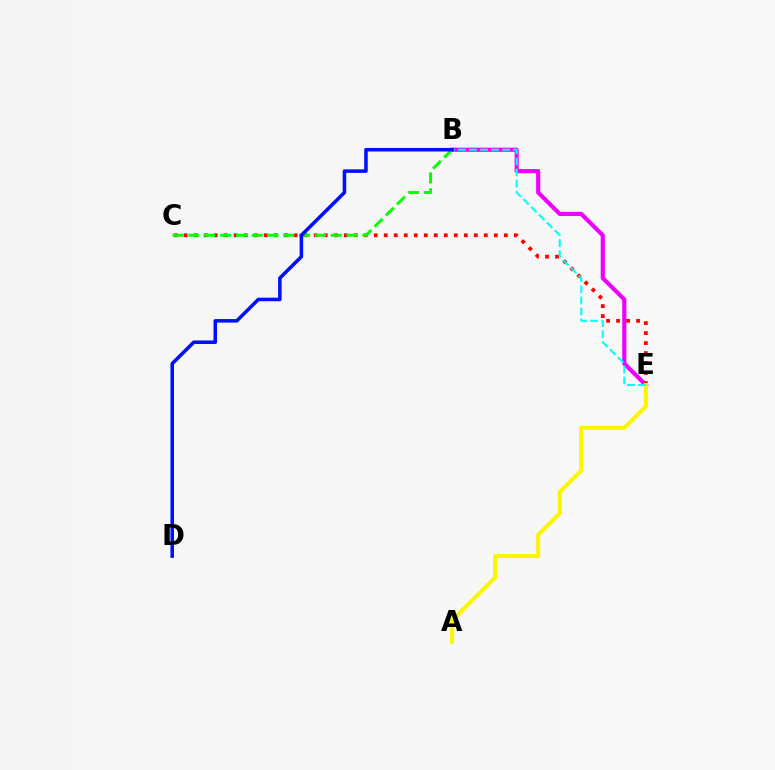{('B', 'E'): [{'color': '#ee00ff', 'line_style': 'solid', 'thickness': 2.98}, {'color': '#00fff6', 'line_style': 'dashed', 'thickness': 1.5}], ('C', 'E'): [{'color': '#ff0000', 'line_style': 'dotted', 'thickness': 2.72}], ('A', 'E'): [{'color': '#fcf500', 'line_style': 'solid', 'thickness': 2.93}], ('B', 'C'): [{'color': '#08ff00', 'line_style': 'dashed', 'thickness': 2.15}], ('B', 'D'): [{'color': '#0010ff', 'line_style': 'solid', 'thickness': 2.55}]}